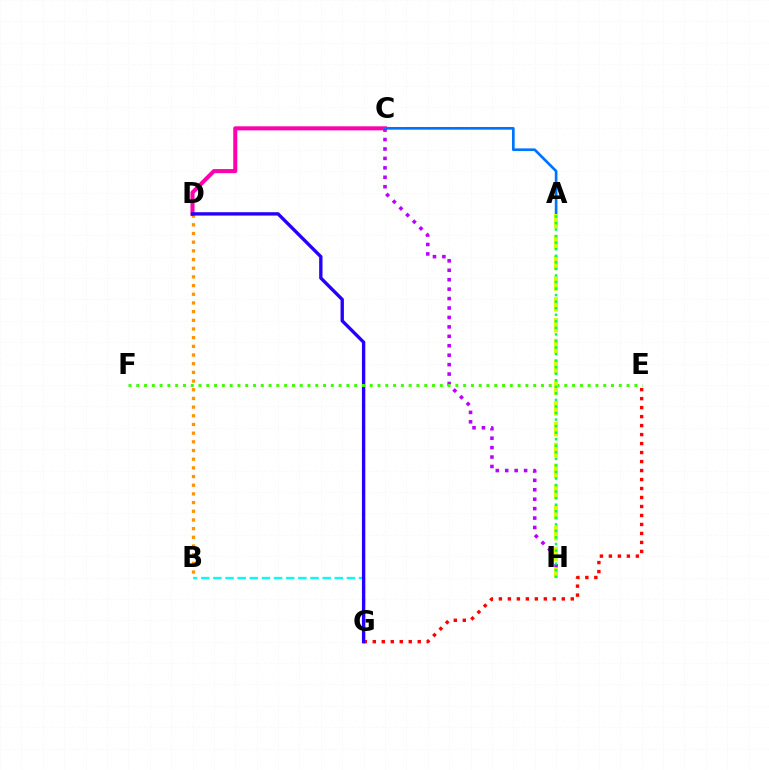{('C', 'H'): [{'color': '#b900ff', 'line_style': 'dotted', 'thickness': 2.56}], ('E', 'G'): [{'color': '#ff0000', 'line_style': 'dotted', 'thickness': 2.44}], ('B', 'D'): [{'color': '#ff9400', 'line_style': 'dotted', 'thickness': 2.36}], ('B', 'G'): [{'color': '#00fff6', 'line_style': 'dashed', 'thickness': 1.65}], ('C', 'D'): [{'color': '#ff00ac', 'line_style': 'solid', 'thickness': 2.92}], ('D', 'G'): [{'color': '#2500ff', 'line_style': 'solid', 'thickness': 2.42}], ('A', 'C'): [{'color': '#0074ff', 'line_style': 'solid', 'thickness': 1.94}], ('E', 'F'): [{'color': '#3dff00', 'line_style': 'dotted', 'thickness': 2.11}], ('A', 'H'): [{'color': '#d1ff00', 'line_style': 'dashed', 'thickness': 2.83}, {'color': '#00ff5c', 'line_style': 'dotted', 'thickness': 1.78}]}